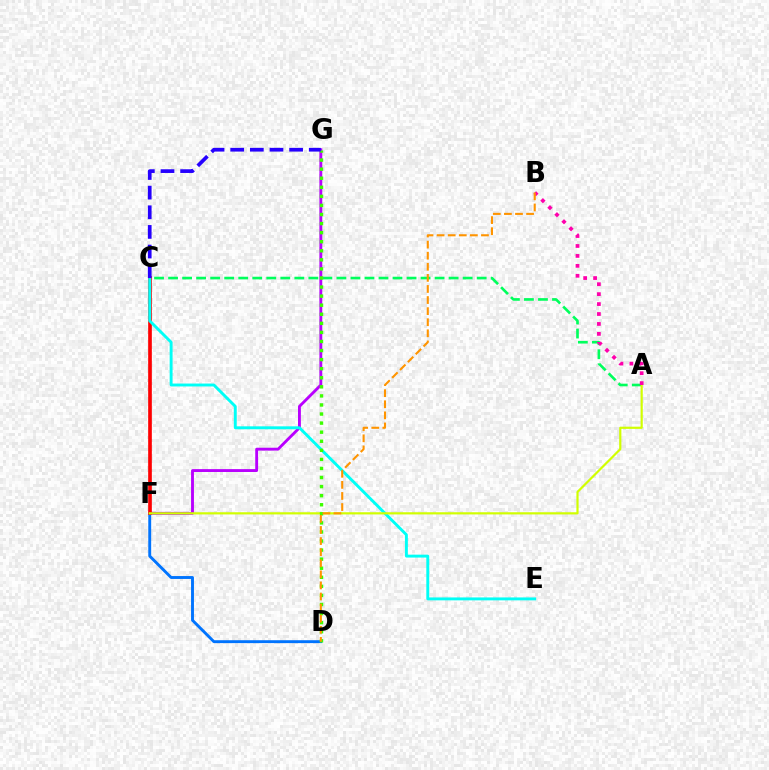{('F', 'G'): [{'color': '#b900ff', 'line_style': 'solid', 'thickness': 2.07}], ('D', 'F'): [{'color': '#0074ff', 'line_style': 'solid', 'thickness': 2.09}], ('C', 'F'): [{'color': '#ff0000', 'line_style': 'solid', 'thickness': 2.64}], ('C', 'E'): [{'color': '#00fff6', 'line_style': 'solid', 'thickness': 2.1}], ('A', 'C'): [{'color': '#00ff5c', 'line_style': 'dashed', 'thickness': 1.91}], ('A', 'F'): [{'color': '#d1ff00', 'line_style': 'solid', 'thickness': 1.57}], ('D', 'G'): [{'color': '#3dff00', 'line_style': 'dotted', 'thickness': 2.46}], ('C', 'G'): [{'color': '#2500ff', 'line_style': 'dashed', 'thickness': 2.67}], ('A', 'B'): [{'color': '#ff00ac', 'line_style': 'dotted', 'thickness': 2.7}], ('B', 'D'): [{'color': '#ff9400', 'line_style': 'dashed', 'thickness': 1.51}]}